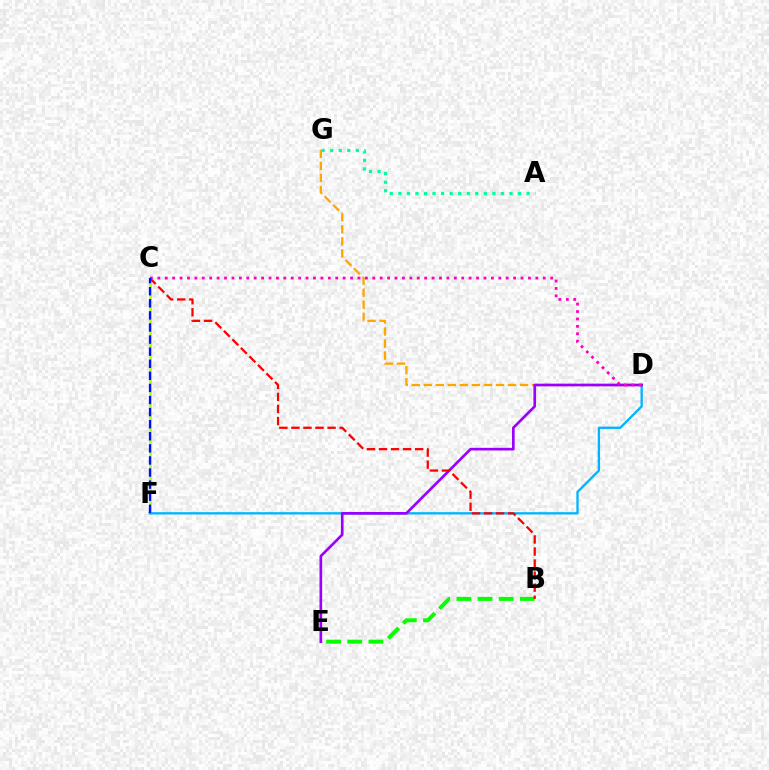{('C', 'F'): [{'color': '#b3ff00', 'line_style': 'solid', 'thickness': 1.88}, {'color': '#0010ff', 'line_style': 'dashed', 'thickness': 1.64}], ('D', 'G'): [{'color': '#ffa500', 'line_style': 'dashed', 'thickness': 1.64}], ('A', 'G'): [{'color': '#00ff9d', 'line_style': 'dotted', 'thickness': 2.32}], ('D', 'F'): [{'color': '#00b5ff', 'line_style': 'solid', 'thickness': 1.68}], ('D', 'E'): [{'color': '#9b00ff', 'line_style': 'solid', 'thickness': 1.91}], ('B', 'E'): [{'color': '#08ff00', 'line_style': 'dashed', 'thickness': 2.87}], ('C', 'D'): [{'color': '#ff00bd', 'line_style': 'dotted', 'thickness': 2.01}], ('B', 'C'): [{'color': '#ff0000', 'line_style': 'dashed', 'thickness': 1.64}]}